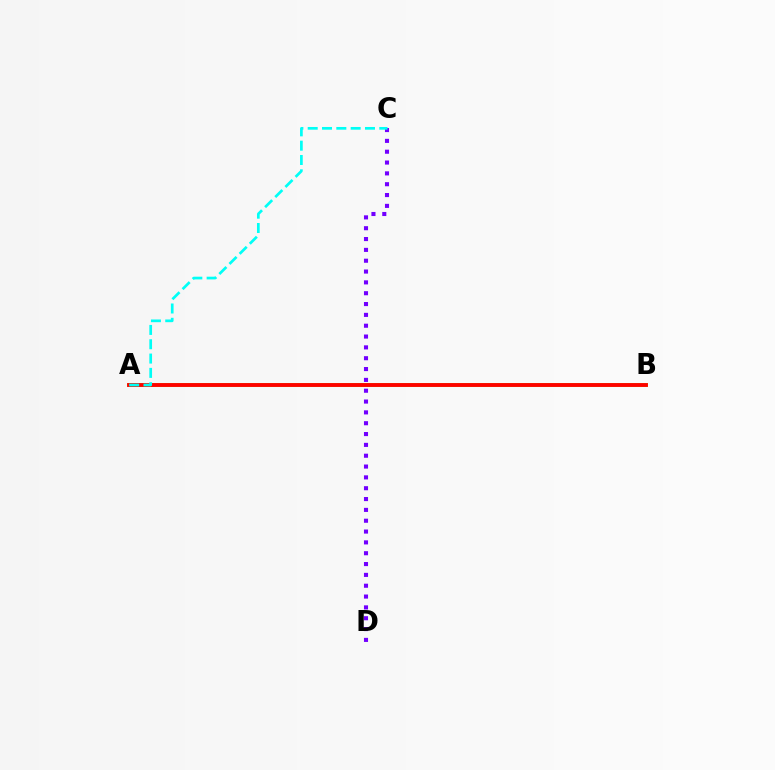{('A', 'B'): [{'color': '#84ff00', 'line_style': 'solid', 'thickness': 2.75}, {'color': '#ff0000', 'line_style': 'solid', 'thickness': 2.76}], ('C', 'D'): [{'color': '#7200ff', 'line_style': 'dotted', 'thickness': 2.94}], ('A', 'C'): [{'color': '#00fff6', 'line_style': 'dashed', 'thickness': 1.95}]}